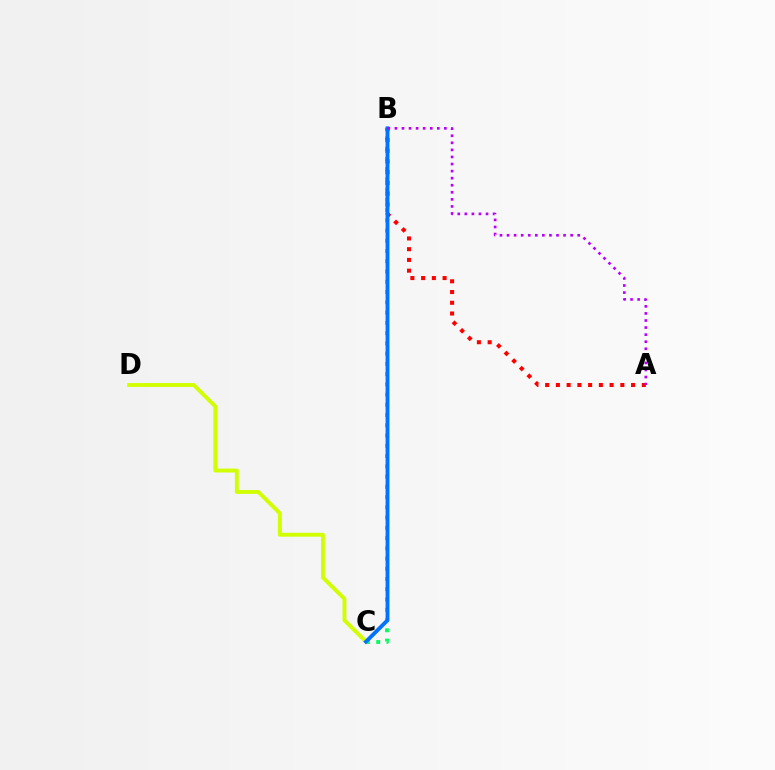{('B', 'C'): [{'color': '#00ff5c', 'line_style': 'dotted', 'thickness': 2.78}, {'color': '#0074ff', 'line_style': 'solid', 'thickness': 2.77}], ('C', 'D'): [{'color': '#d1ff00', 'line_style': 'solid', 'thickness': 2.8}], ('A', 'B'): [{'color': '#ff0000', 'line_style': 'dotted', 'thickness': 2.92}, {'color': '#b900ff', 'line_style': 'dotted', 'thickness': 1.92}]}